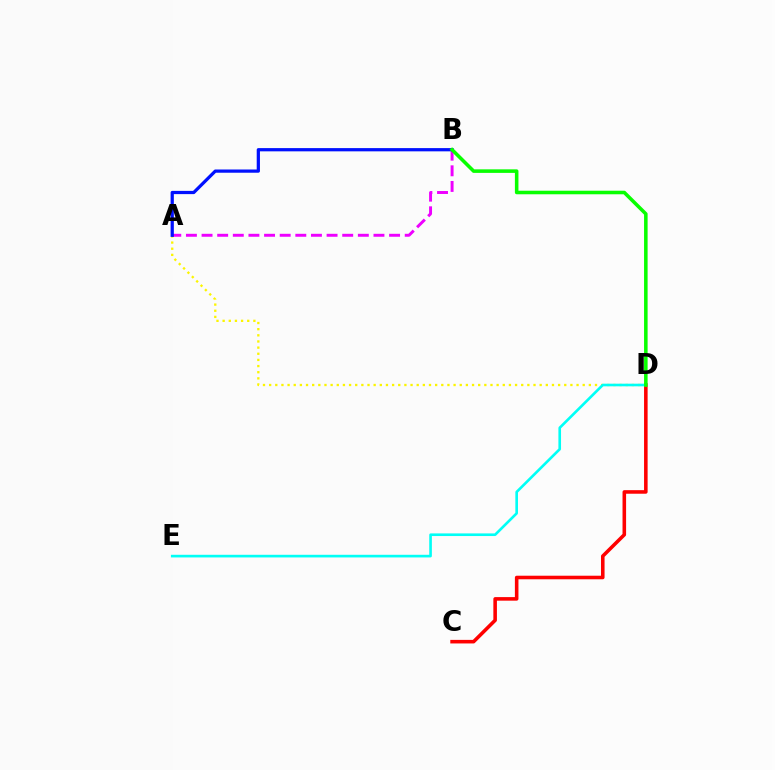{('A', 'D'): [{'color': '#fcf500', 'line_style': 'dotted', 'thickness': 1.67}], ('A', 'B'): [{'color': '#ee00ff', 'line_style': 'dashed', 'thickness': 2.12}, {'color': '#0010ff', 'line_style': 'solid', 'thickness': 2.33}], ('C', 'D'): [{'color': '#ff0000', 'line_style': 'solid', 'thickness': 2.57}], ('D', 'E'): [{'color': '#00fff6', 'line_style': 'solid', 'thickness': 1.9}], ('B', 'D'): [{'color': '#08ff00', 'line_style': 'solid', 'thickness': 2.56}]}